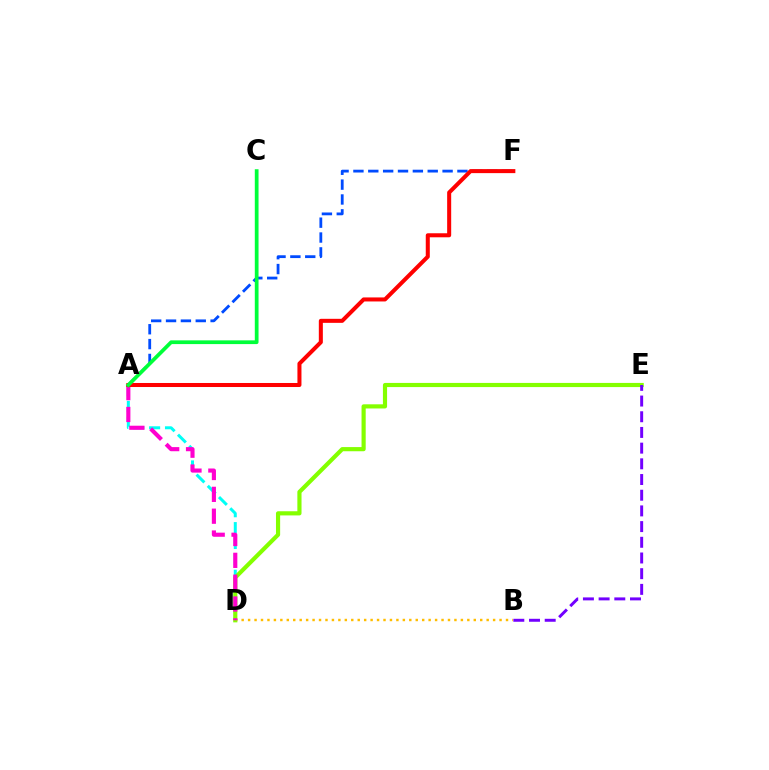{('B', 'D'): [{'color': '#ffbd00', 'line_style': 'dotted', 'thickness': 1.75}], ('A', 'D'): [{'color': '#00fff6', 'line_style': 'dashed', 'thickness': 2.16}, {'color': '#ff00cf', 'line_style': 'dashed', 'thickness': 2.97}], ('D', 'E'): [{'color': '#84ff00', 'line_style': 'solid', 'thickness': 2.99}], ('A', 'F'): [{'color': '#004bff', 'line_style': 'dashed', 'thickness': 2.02}, {'color': '#ff0000', 'line_style': 'solid', 'thickness': 2.9}], ('B', 'E'): [{'color': '#7200ff', 'line_style': 'dashed', 'thickness': 2.13}], ('A', 'C'): [{'color': '#00ff39', 'line_style': 'solid', 'thickness': 2.69}]}